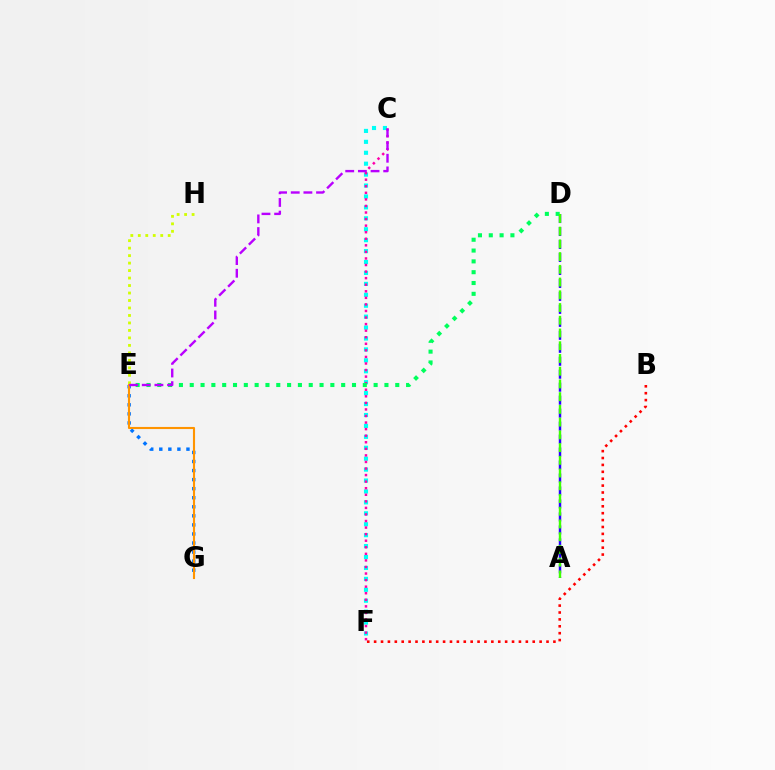{('C', 'F'): [{'color': '#00fff6', 'line_style': 'dotted', 'thickness': 2.97}, {'color': '#ff00ac', 'line_style': 'dotted', 'thickness': 1.78}], ('B', 'F'): [{'color': '#ff0000', 'line_style': 'dotted', 'thickness': 1.87}], ('A', 'D'): [{'color': '#2500ff', 'line_style': 'dashed', 'thickness': 1.76}, {'color': '#3dff00', 'line_style': 'dashed', 'thickness': 1.73}], ('E', 'G'): [{'color': '#0074ff', 'line_style': 'dotted', 'thickness': 2.46}, {'color': '#ff9400', 'line_style': 'solid', 'thickness': 1.52}], ('D', 'E'): [{'color': '#00ff5c', 'line_style': 'dotted', 'thickness': 2.94}], ('E', 'H'): [{'color': '#d1ff00', 'line_style': 'dotted', 'thickness': 2.03}], ('C', 'E'): [{'color': '#b900ff', 'line_style': 'dashed', 'thickness': 1.72}]}